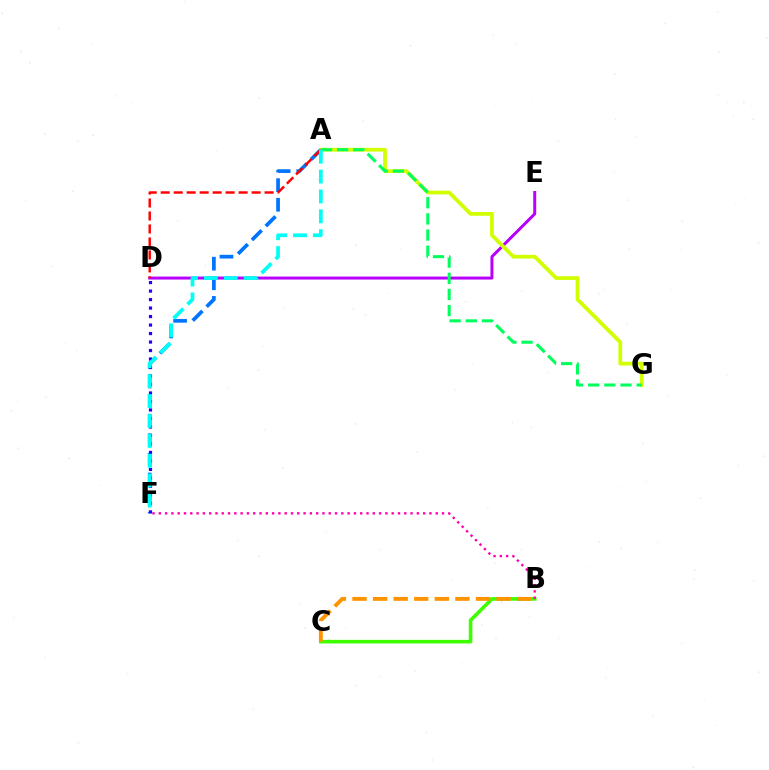{('A', 'F'): [{'color': '#0074ff', 'line_style': 'dashed', 'thickness': 2.66}, {'color': '#00fff6', 'line_style': 'dashed', 'thickness': 2.7}], ('D', 'E'): [{'color': '#b900ff', 'line_style': 'solid', 'thickness': 2.15}], ('A', 'G'): [{'color': '#d1ff00', 'line_style': 'solid', 'thickness': 2.71}, {'color': '#00ff5c', 'line_style': 'dashed', 'thickness': 2.19}], ('B', 'C'): [{'color': '#3dff00', 'line_style': 'solid', 'thickness': 2.59}, {'color': '#ff9400', 'line_style': 'dashed', 'thickness': 2.8}], ('B', 'F'): [{'color': '#ff00ac', 'line_style': 'dotted', 'thickness': 1.71}], ('D', 'F'): [{'color': '#2500ff', 'line_style': 'dotted', 'thickness': 2.31}], ('A', 'D'): [{'color': '#ff0000', 'line_style': 'dashed', 'thickness': 1.76}]}